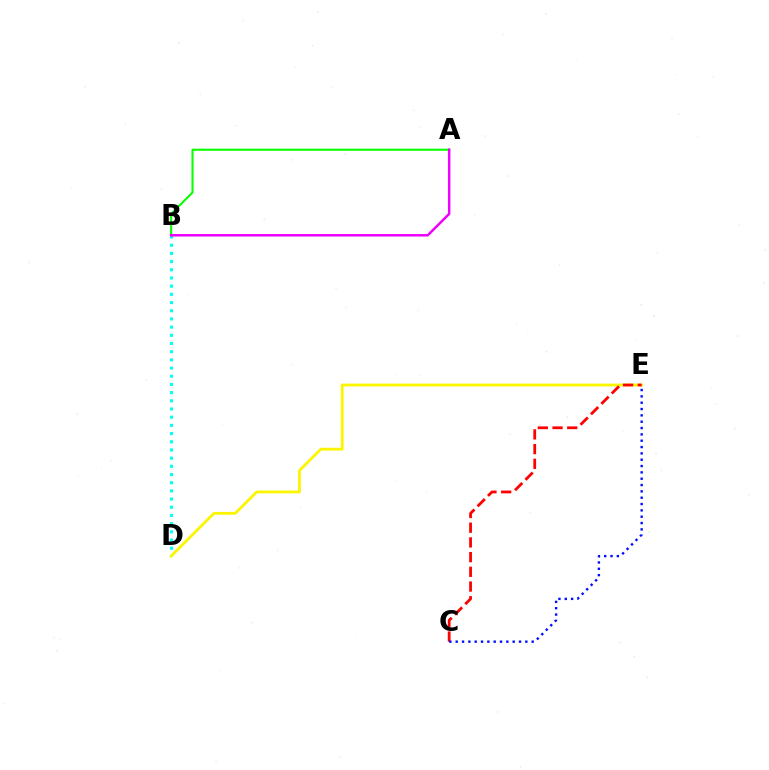{('B', 'D'): [{'color': '#00fff6', 'line_style': 'dotted', 'thickness': 2.22}], ('D', 'E'): [{'color': '#fcf500', 'line_style': 'solid', 'thickness': 2.02}], ('C', 'E'): [{'color': '#ff0000', 'line_style': 'dashed', 'thickness': 2.0}, {'color': '#0010ff', 'line_style': 'dotted', 'thickness': 1.72}], ('A', 'B'): [{'color': '#08ff00', 'line_style': 'solid', 'thickness': 1.5}, {'color': '#ee00ff', 'line_style': 'solid', 'thickness': 1.78}]}